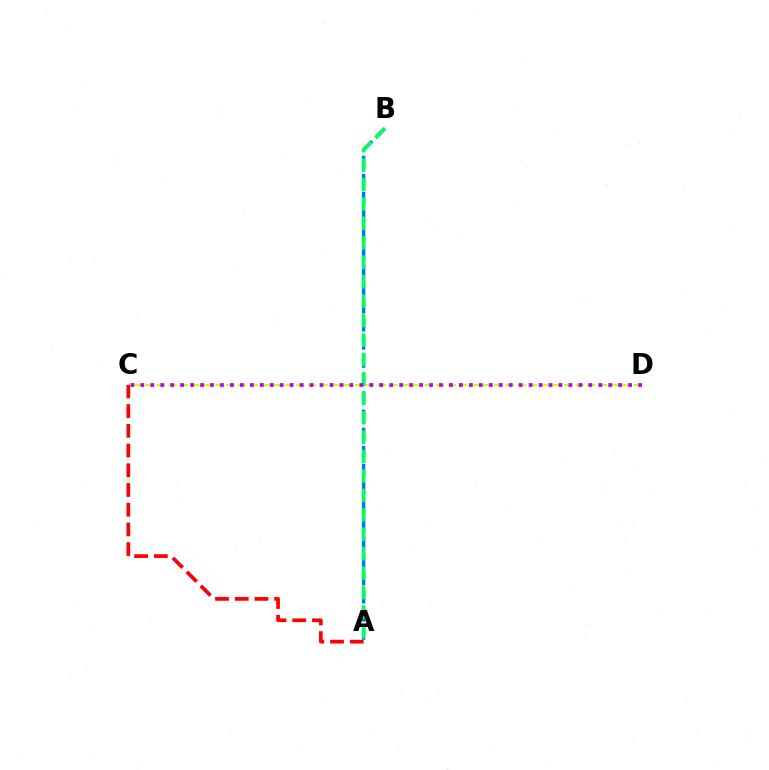{('A', 'B'): [{'color': '#0074ff', 'line_style': 'dashed', 'thickness': 2.46}, {'color': '#00ff5c', 'line_style': 'dashed', 'thickness': 2.64}], ('C', 'D'): [{'color': '#d1ff00', 'line_style': 'dashed', 'thickness': 1.58}, {'color': '#b900ff', 'line_style': 'dotted', 'thickness': 2.7}], ('A', 'C'): [{'color': '#ff0000', 'line_style': 'dashed', 'thickness': 2.68}]}